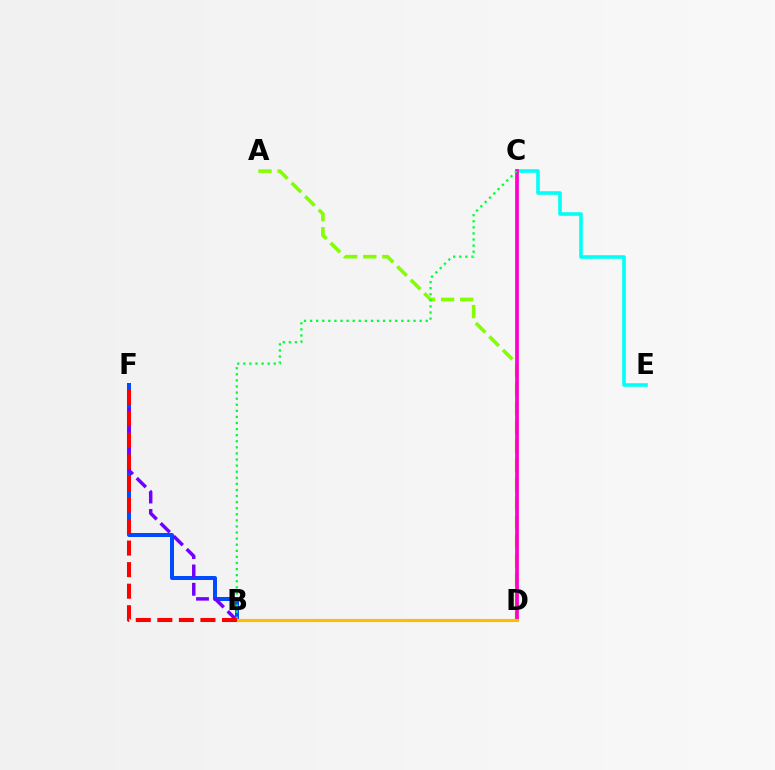{('A', 'D'): [{'color': '#84ff00', 'line_style': 'dashed', 'thickness': 2.59}], ('B', 'F'): [{'color': '#004bff', 'line_style': 'solid', 'thickness': 2.87}, {'color': '#7200ff', 'line_style': 'dashed', 'thickness': 2.49}, {'color': '#ff0000', 'line_style': 'dashed', 'thickness': 2.93}], ('C', 'E'): [{'color': '#00fff6', 'line_style': 'solid', 'thickness': 2.59}], ('C', 'D'): [{'color': '#ff00cf', 'line_style': 'solid', 'thickness': 2.67}], ('B', 'C'): [{'color': '#00ff39', 'line_style': 'dotted', 'thickness': 1.65}], ('B', 'D'): [{'color': '#ffbd00', 'line_style': 'solid', 'thickness': 2.27}]}